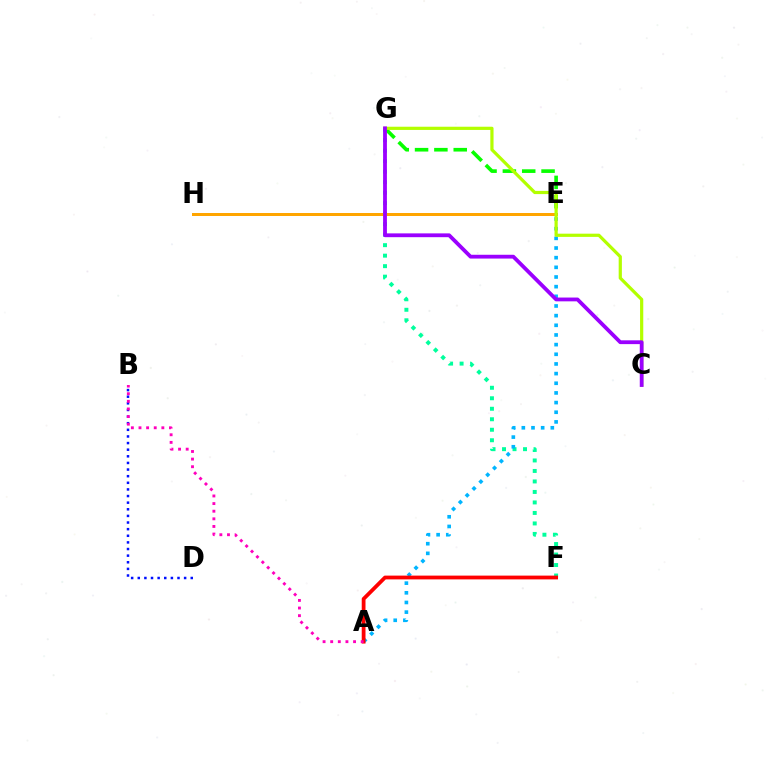{('B', 'D'): [{'color': '#0010ff', 'line_style': 'dotted', 'thickness': 1.8}], ('F', 'G'): [{'color': '#00ff9d', 'line_style': 'dotted', 'thickness': 2.85}], ('E', 'G'): [{'color': '#08ff00', 'line_style': 'dashed', 'thickness': 2.63}], ('A', 'E'): [{'color': '#00b5ff', 'line_style': 'dotted', 'thickness': 2.62}], ('E', 'H'): [{'color': '#ffa500', 'line_style': 'solid', 'thickness': 2.16}], ('A', 'F'): [{'color': '#ff0000', 'line_style': 'solid', 'thickness': 2.72}], ('A', 'B'): [{'color': '#ff00bd', 'line_style': 'dotted', 'thickness': 2.07}], ('C', 'G'): [{'color': '#b3ff00', 'line_style': 'solid', 'thickness': 2.31}, {'color': '#9b00ff', 'line_style': 'solid', 'thickness': 2.74}]}